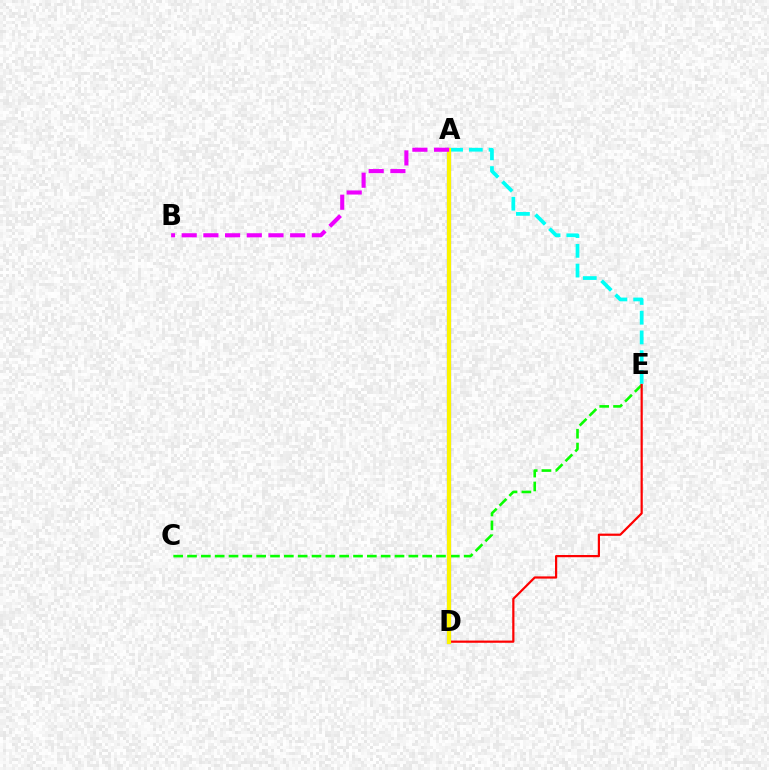{('C', 'E'): [{'color': '#08ff00', 'line_style': 'dashed', 'thickness': 1.88}], ('A', 'D'): [{'color': '#0010ff', 'line_style': 'solid', 'thickness': 2.97}, {'color': '#fcf500', 'line_style': 'solid', 'thickness': 2.99}], ('A', 'E'): [{'color': '#00fff6', 'line_style': 'dashed', 'thickness': 2.68}], ('D', 'E'): [{'color': '#ff0000', 'line_style': 'solid', 'thickness': 1.59}], ('A', 'B'): [{'color': '#ee00ff', 'line_style': 'dashed', 'thickness': 2.95}]}